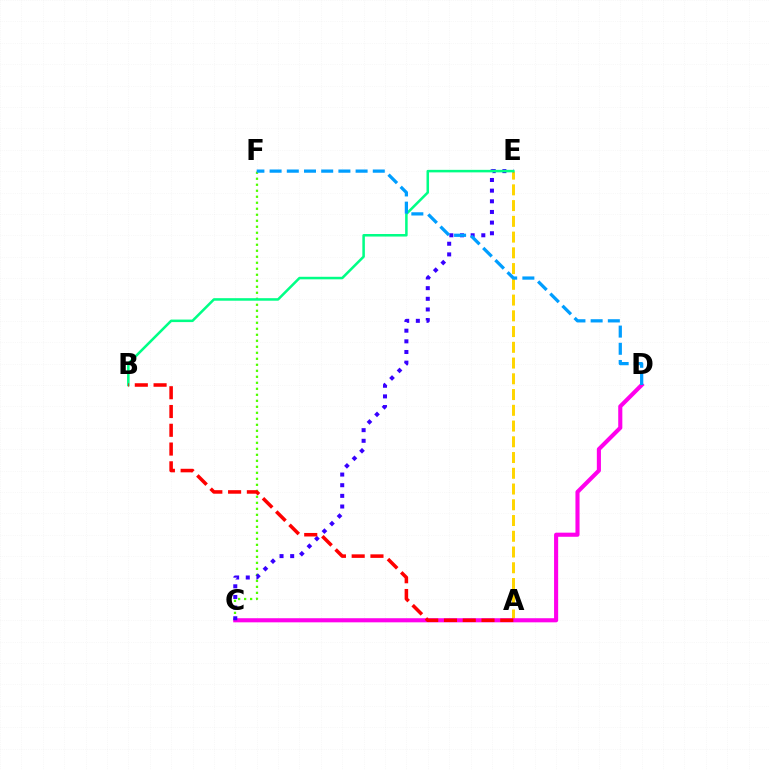{('A', 'E'): [{'color': '#ffd500', 'line_style': 'dashed', 'thickness': 2.14}], ('C', 'F'): [{'color': '#4fff00', 'line_style': 'dotted', 'thickness': 1.63}], ('C', 'D'): [{'color': '#ff00ed', 'line_style': 'solid', 'thickness': 2.96}], ('C', 'E'): [{'color': '#3700ff', 'line_style': 'dotted', 'thickness': 2.89}], ('B', 'E'): [{'color': '#00ff86', 'line_style': 'solid', 'thickness': 1.82}], ('A', 'B'): [{'color': '#ff0000', 'line_style': 'dashed', 'thickness': 2.55}], ('D', 'F'): [{'color': '#009eff', 'line_style': 'dashed', 'thickness': 2.34}]}